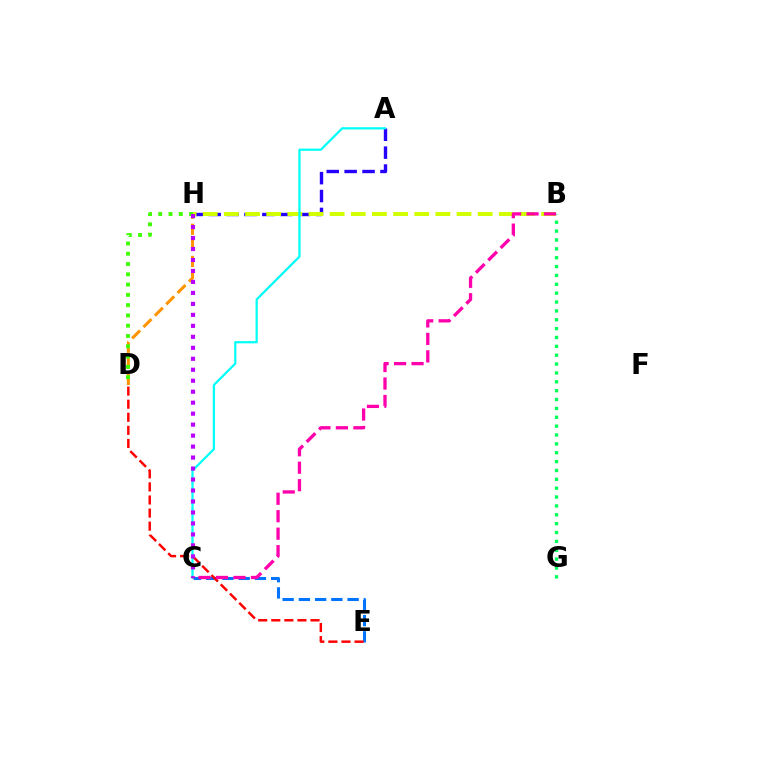{('D', 'H'): [{'color': '#ff9400', 'line_style': 'dashed', 'thickness': 2.18}, {'color': '#3dff00', 'line_style': 'dotted', 'thickness': 2.79}], ('C', 'E'): [{'color': '#0074ff', 'line_style': 'dashed', 'thickness': 2.21}], ('A', 'H'): [{'color': '#2500ff', 'line_style': 'dashed', 'thickness': 2.43}], ('B', 'H'): [{'color': '#d1ff00', 'line_style': 'dashed', 'thickness': 2.87}], ('B', 'G'): [{'color': '#00ff5c', 'line_style': 'dotted', 'thickness': 2.41}], ('A', 'C'): [{'color': '#00fff6', 'line_style': 'solid', 'thickness': 1.6}], ('D', 'E'): [{'color': '#ff0000', 'line_style': 'dashed', 'thickness': 1.78}], ('B', 'C'): [{'color': '#ff00ac', 'line_style': 'dashed', 'thickness': 2.37}], ('C', 'H'): [{'color': '#b900ff', 'line_style': 'dotted', 'thickness': 2.98}]}